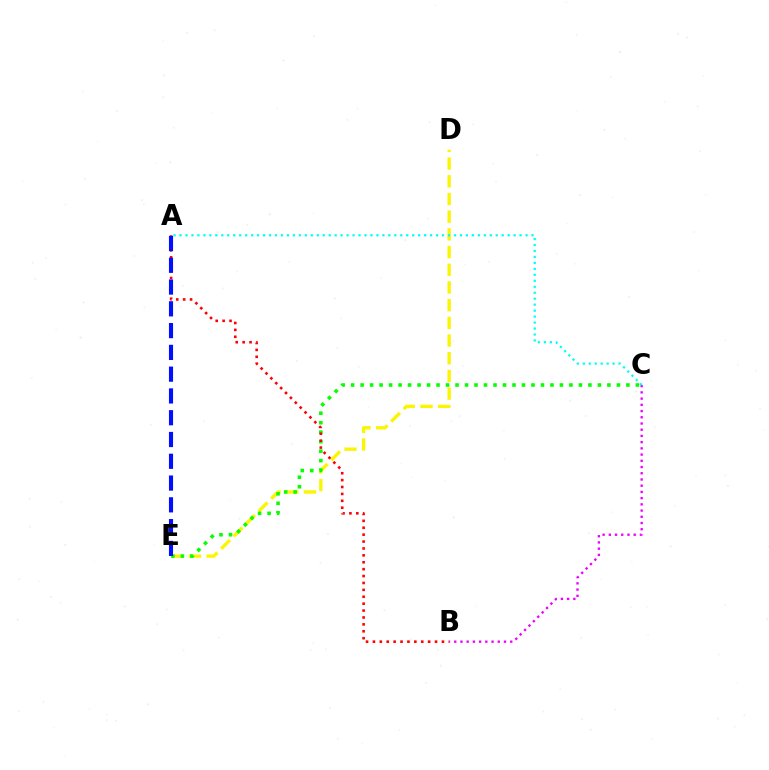{('B', 'C'): [{'color': '#ee00ff', 'line_style': 'dotted', 'thickness': 1.69}], ('D', 'E'): [{'color': '#fcf500', 'line_style': 'dashed', 'thickness': 2.4}], ('C', 'E'): [{'color': '#08ff00', 'line_style': 'dotted', 'thickness': 2.58}], ('A', 'B'): [{'color': '#ff0000', 'line_style': 'dotted', 'thickness': 1.88}], ('A', 'E'): [{'color': '#0010ff', 'line_style': 'dashed', 'thickness': 2.96}], ('A', 'C'): [{'color': '#00fff6', 'line_style': 'dotted', 'thickness': 1.62}]}